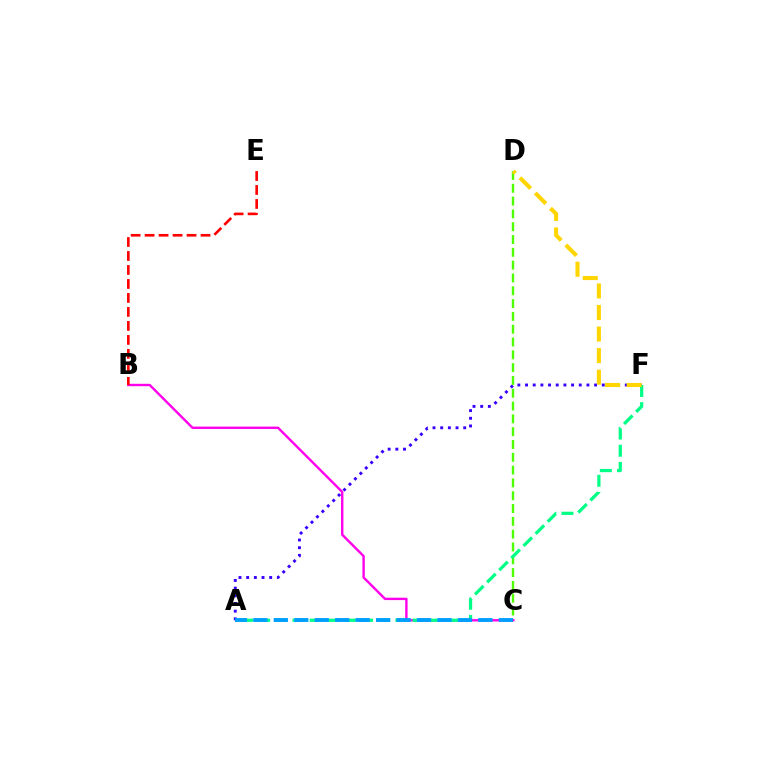{('A', 'F'): [{'color': '#3700ff', 'line_style': 'dotted', 'thickness': 2.08}, {'color': '#00ff86', 'line_style': 'dashed', 'thickness': 2.33}], ('C', 'D'): [{'color': '#4fff00', 'line_style': 'dashed', 'thickness': 1.74}], ('B', 'C'): [{'color': '#ff00ed', 'line_style': 'solid', 'thickness': 1.72}], ('B', 'E'): [{'color': '#ff0000', 'line_style': 'dashed', 'thickness': 1.9}], ('D', 'F'): [{'color': '#ffd500', 'line_style': 'dashed', 'thickness': 2.93}], ('A', 'C'): [{'color': '#009eff', 'line_style': 'dashed', 'thickness': 2.78}]}